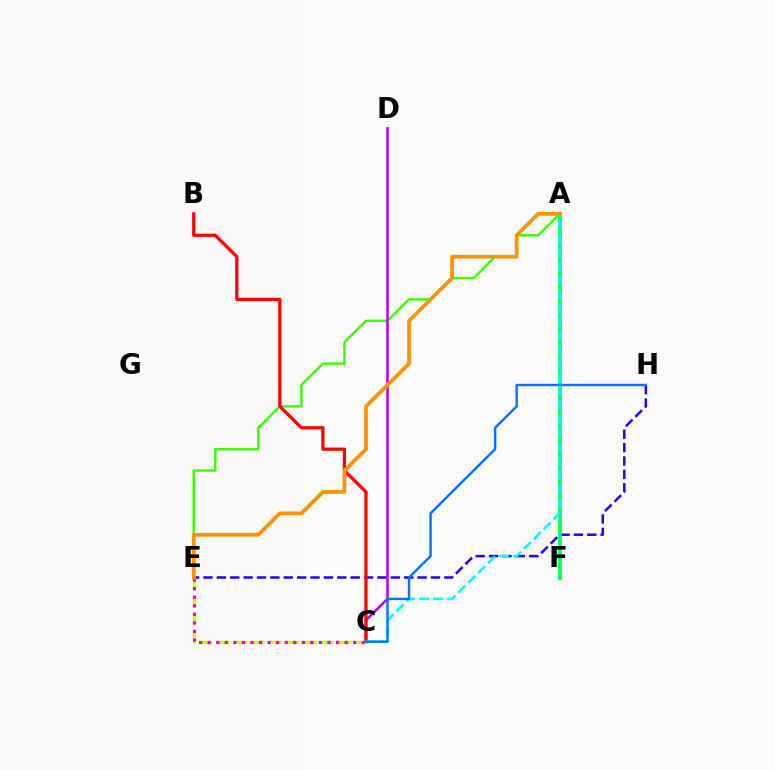{('A', 'E'): [{'color': '#3dff00', 'line_style': 'solid', 'thickness': 1.77}, {'color': '#ff9400', 'line_style': 'solid', 'thickness': 2.71}], ('E', 'H'): [{'color': '#2500ff', 'line_style': 'dashed', 'thickness': 1.82}], ('A', 'F'): [{'color': '#00ff5c', 'line_style': 'solid', 'thickness': 2.72}], ('C', 'D'): [{'color': '#b900ff', 'line_style': 'solid', 'thickness': 1.82}], ('B', 'C'): [{'color': '#ff0000', 'line_style': 'solid', 'thickness': 2.33}], ('C', 'E'): [{'color': '#d1ff00', 'line_style': 'dashed', 'thickness': 2.36}, {'color': '#ff00ac', 'line_style': 'dotted', 'thickness': 2.33}], ('A', 'C'): [{'color': '#00fff6', 'line_style': 'dashed', 'thickness': 1.89}], ('C', 'H'): [{'color': '#0074ff', 'line_style': 'solid', 'thickness': 1.75}]}